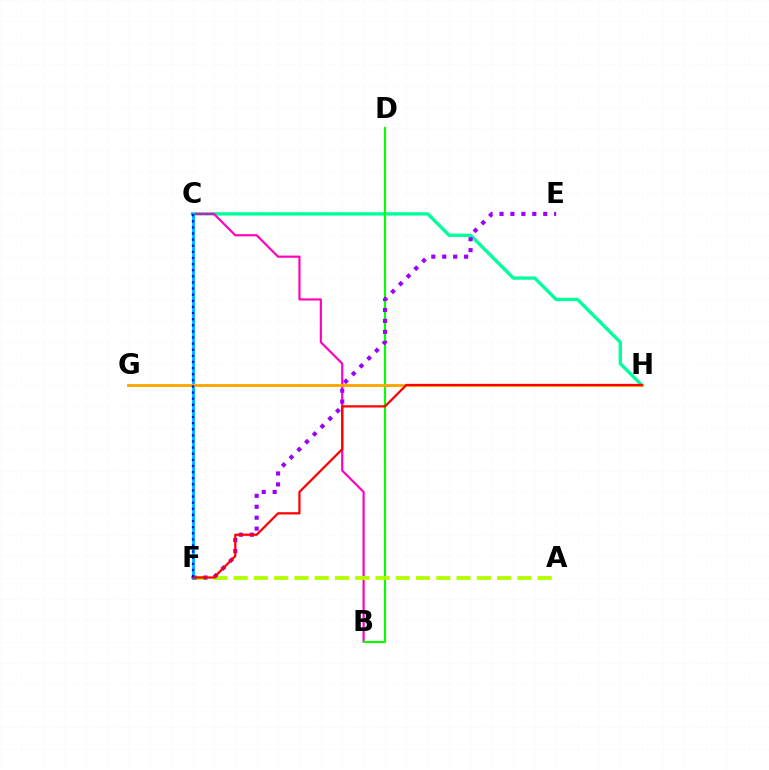{('C', 'H'): [{'color': '#00ff9d', 'line_style': 'solid', 'thickness': 2.41}], ('B', 'C'): [{'color': '#ff00bd', 'line_style': 'solid', 'thickness': 1.56}], ('B', 'D'): [{'color': '#08ff00', 'line_style': 'solid', 'thickness': 1.53}], ('A', 'F'): [{'color': '#b3ff00', 'line_style': 'dashed', 'thickness': 2.75}], ('E', 'F'): [{'color': '#9b00ff', 'line_style': 'dotted', 'thickness': 2.97}], ('C', 'F'): [{'color': '#00b5ff', 'line_style': 'solid', 'thickness': 2.1}, {'color': '#0010ff', 'line_style': 'dotted', 'thickness': 1.66}], ('G', 'H'): [{'color': '#ffa500', 'line_style': 'solid', 'thickness': 2.04}], ('F', 'H'): [{'color': '#ff0000', 'line_style': 'solid', 'thickness': 1.62}]}